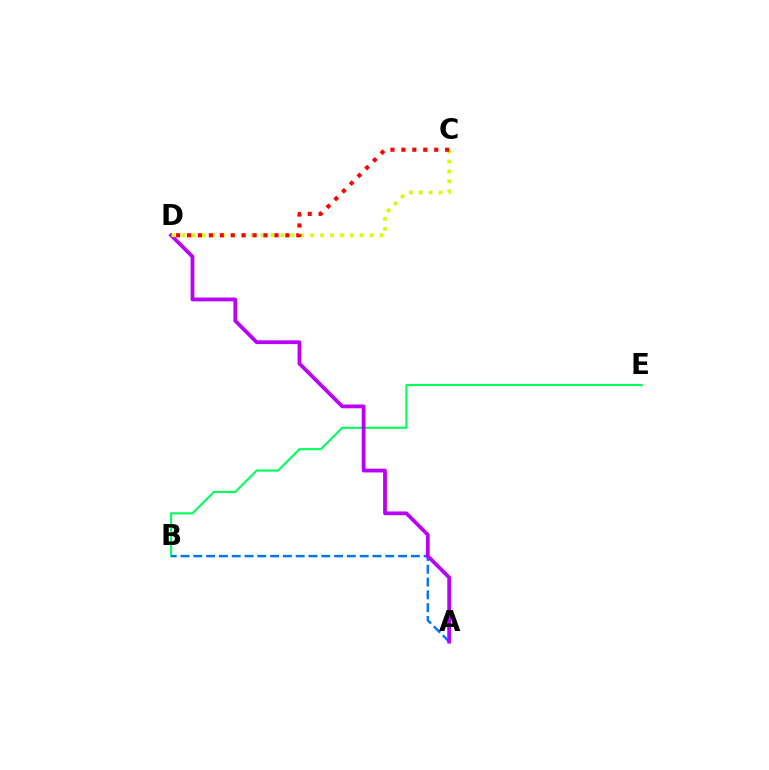{('B', 'E'): [{'color': '#00ff5c', 'line_style': 'solid', 'thickness': 1.51}], ('A', 'B'): [{'color': '#0074ff', 'line_style': 'dashed', 'thickness': 1.74}], ('A', 'D'): [{'color': '#b900ff', 'line_style': 'solid', 'thickness': 2.72}], ('C', 'D'): [{'color': '#d1ff00', 'line_style': 'dotted', 'thickness': 2.69}, {'color': '#ff0000', 'line_style': 'dotted', 'thickness': 2.97}]}